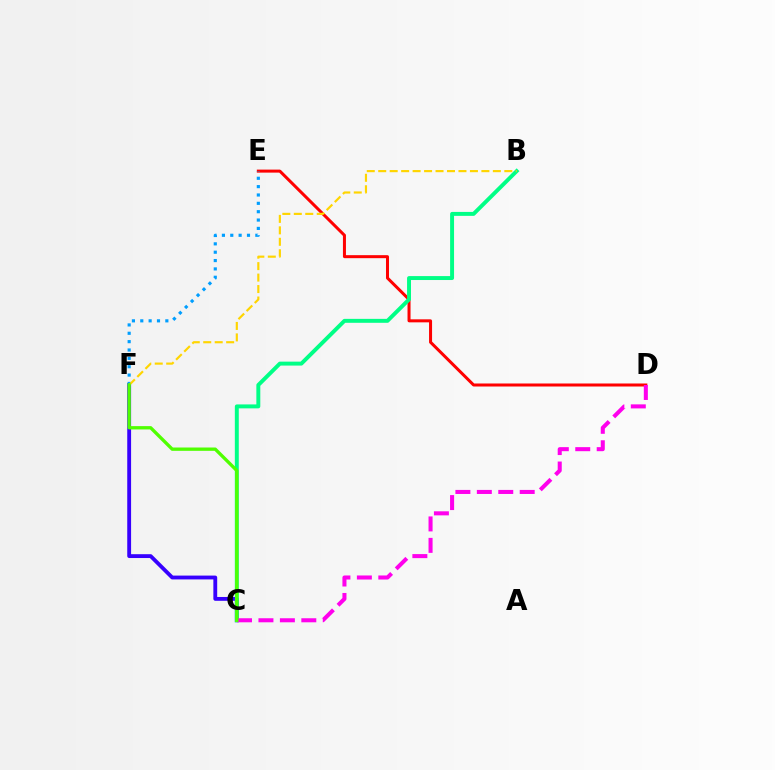{('D', 'E'): [{'color': '#ff0000', 'line_style': 'solid', 'thickness': 2.17}], ('C', 'F'): [{'color': '#3700ff', 'line_style': 'solid', 'thickness': 2.76}, {'color': '#4fff00', 'line_style': 'solid', 'thickness': 2.39}], ('B', 'C'): [{'color': '#00ff86', 'line_style': 'solid', 'thickness': 2.84}], ('E', 'F'): [{'color': '#009eff', 'line_style': 'dotted', 'thickness': 2.27}], ('C', 'D'): [{'color': '#ff00ed', 'line_style': 'dashed', 'thickness': 2.91}], ('B', 'F'): [{'color': '#ffd500', 'line_style': 'dashed', 'thickness': 1.56}]}